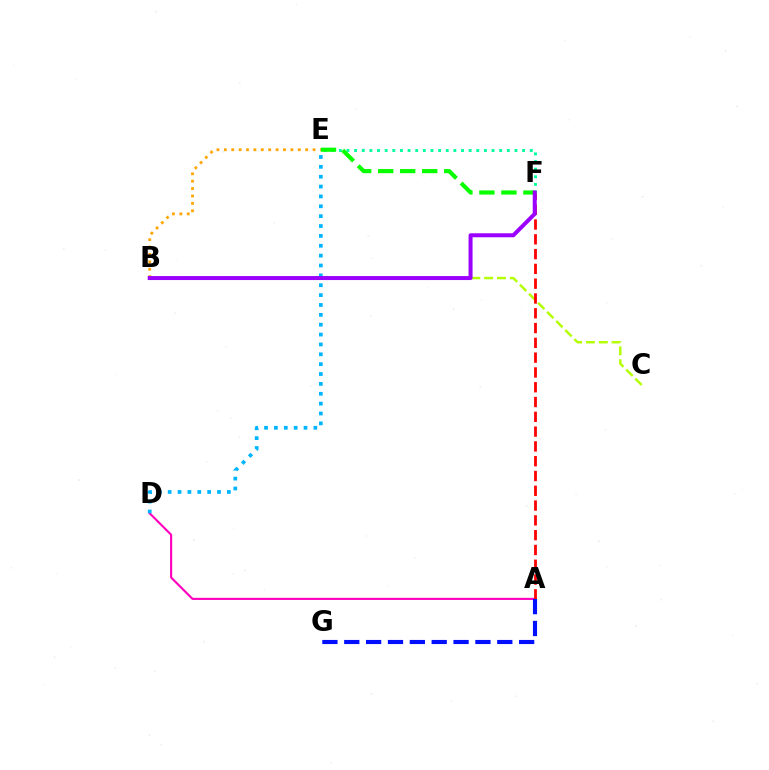{('B', 'C'): [{'color': '#b3ff00', 'line_style': 'dashed', 'thickness': 1.74}], ('B', 'E'): [{'color': '#ffa500', 'line_style': 'dotted', 'thickness': 2.01}], ('A', 'D'): [{'color': '#ff00bd', 'line_style': 'solid', 'thickness': 1.53}], ('E', 'F'): [{'color': '#00ff9d', 'line_style': 'dotted', 'thickness': 2.07}, {'color': '#08ff00', 'line_style': 'dashed', 'thickness': 2.99}], ('A', 'F'): [{'color': '#ff0000', 'line_style': 'dashed', 'thickness': 2.01}], ('D', 'E'): [{'color': '#00b5ff', 'line_style': 'dotted', 'thickness': 2.68}], ('B', 'F'): [{'color': '#9b00ff', 'line_style': 'solid', 'thickness': 2.88}], ('A', 'G'): [{'color': '#0010ff', 'line_style': 'dashed', 'thickness': 2.97}]}